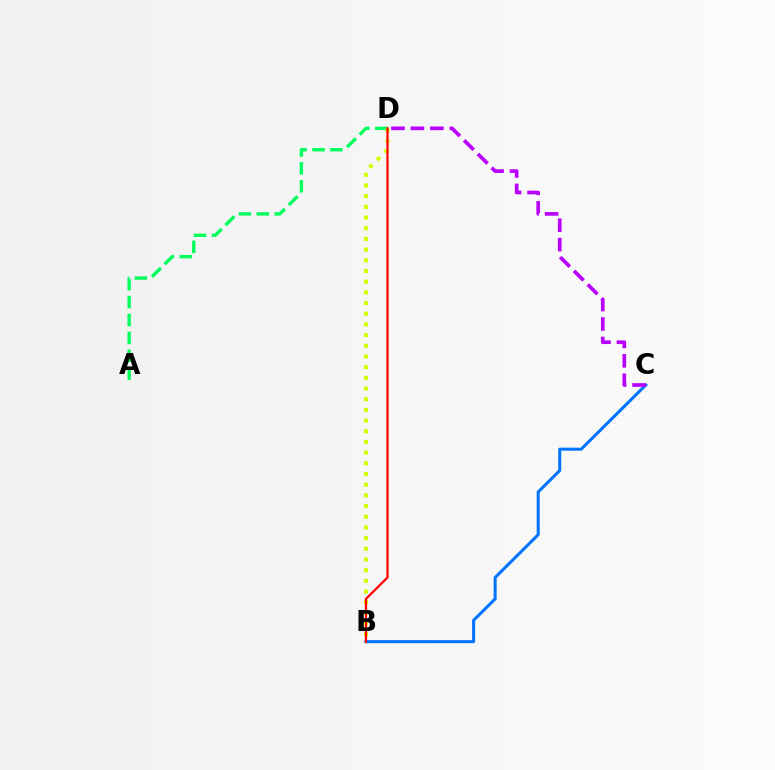{('B', 'C'): [{'color': '#0074ff', 'line_style': 'solid', 'thickness': 2.18}], ('A', 'D'): [{'color': '#00ff5c', 'line_style': 'dashed', 'thickness': 2.43}], ('B', 'D'): [{'color': '#d1ff00', 'line_style': 'dotted', 'thickness': 2.9}, {'color': '#ff0000', 'line_style': 'solid', 'thickness': 1.62}], ('C', 'D'): [{'color': '#b900ff', 'line_style': 'dashed', 'thickness': 2.64}]}